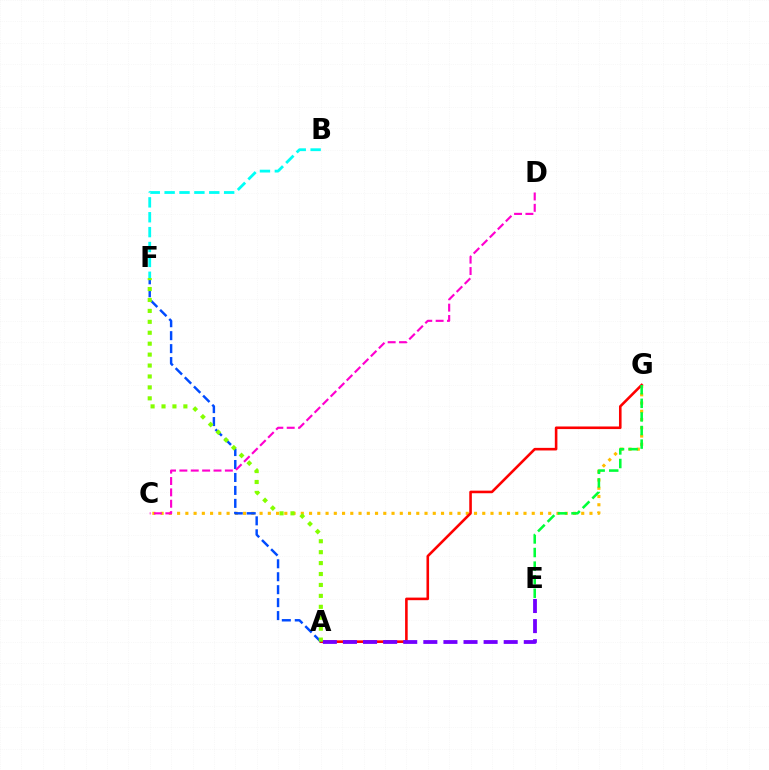{('C', 'G'): [{'color': '#ffbd00', 'line_style': 'dotted', 'thickness': 2.24}], ('A', 'G'): [{'color': '#ff0000', 'line_style': 'solid', 'thickness': 1.87}], ('E', 'G'): [{'color': '#00ff39', 'line_style': 'dashed', 'thickness': 1.85}], ('B', 'F'): [{'color': '#00fff6', 'line_style': 'dashed', 'thickness': 2.02}], ('A', 'E'): [{'color': '#7200ff', 'line_style': 'dashed', 'thickness': 2.73}], ('A', 'F'): [{'color': '#004bff', 'line_style': 'dashed', 'thickness': 1.76}, {'color': '#84ff00', 'line_style': 'dotted', 'thickness': 2.97}], ('C', 'D'): [{'color': '#ff00cf', 'line_style': 'dashed', 'thickness': 1.54}]}